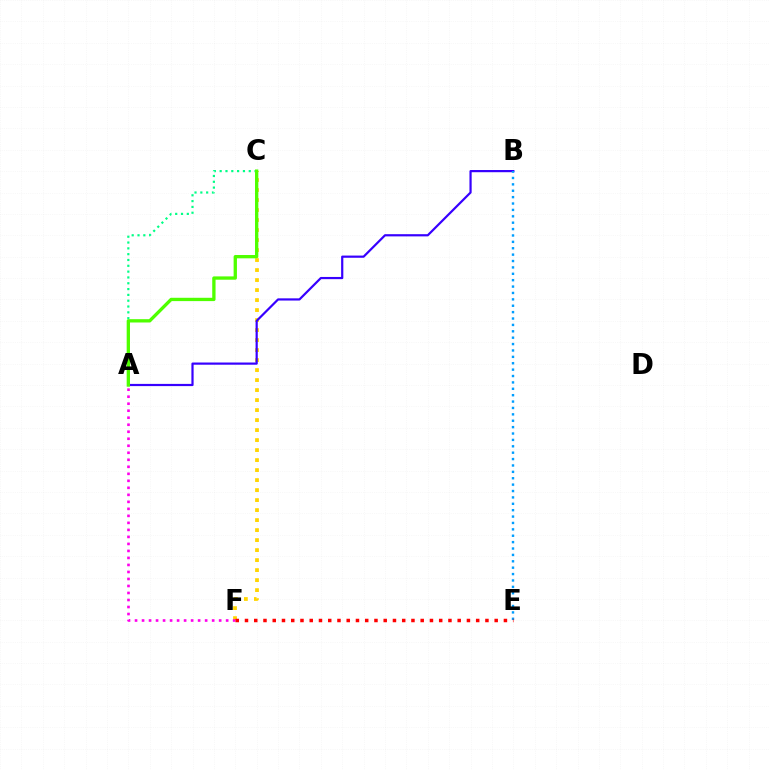{('C', 'F'): [{'color': '#ffd500', 'line_style': 'dotted', 'thickness': 2.72}], ('A', 'B'): [{'color': '#3700ff', 'line_style': 'solid', 'thickness': 1.59}], ('A', 'C'): [{'color': '#00ff86', 'line_style': 'dotted', 'thickness': 1.58}, {'color': '#4fff00', 'line_style': 'solid', 'thickness': 2.39}], ('A', 'F'): [{'color': '#ff00ed', 'line_style': 'dotted', 'thickness': 1.9}], ('B', 'E'): [{'color': '#009eff', 'line_style': 'dotted', 'thickness': 1.74}], ('E', 'F'): [{'color': '#ff0000', 'line_style': 'dotted', 'thickness': 2.51}]}